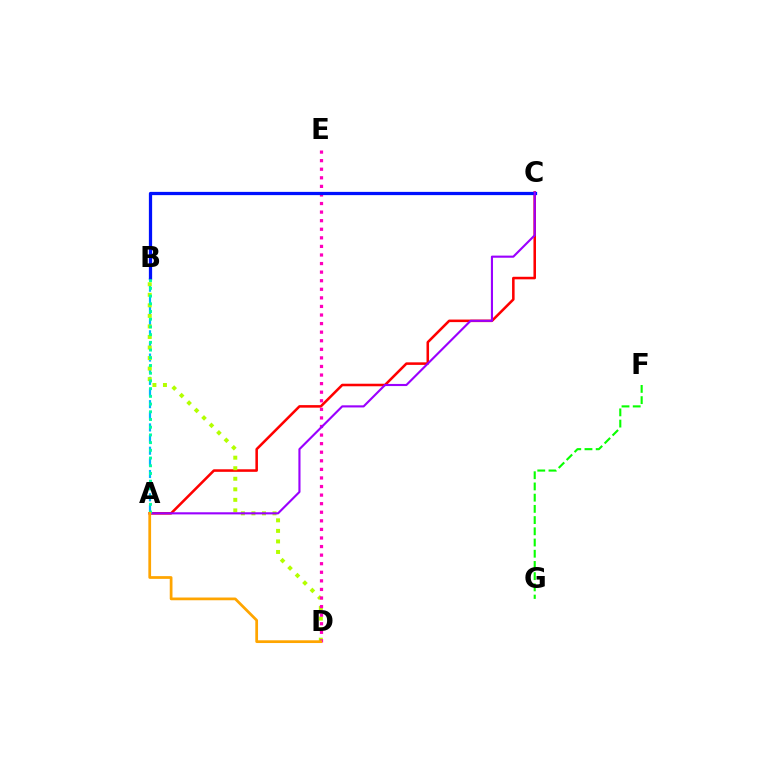{('A', 'B'): [{'color': '#00b5ff', 'line_style': 'dashed', 'thickness': 1.58}, {'color': '#00ff9d', 'line_style': 'dotted', 'thickness': 2.1}], ('A', 'C'): [{'color': '#ff0000', 'line_style': 'solid', 'thickness': 1.84}, {'color': '#9b00ff', 'line_style': 'solid', 'thickness': 1.53}], ('B', 'D'): [{'color': '#b3ff00', 'line_style': 'dotted', 'thickness': 2.86}], ('D', 'E'): [{'color': '#ff00bd', 'line_style': 'dotted', 'thickness': 2.33}], ('B', 'C'): [{'color': '#0010ff', 'line_style': 'solid', 'thickness': 2.34}], ('A', 'D'): [{'color': '#ffa500', 'line_style': 'solid', 'thickness': 1.97}], ('F', 'G'): [{'color': '#08ff00', 'line_style': 'dashed', 'thickness': 1.52}]}